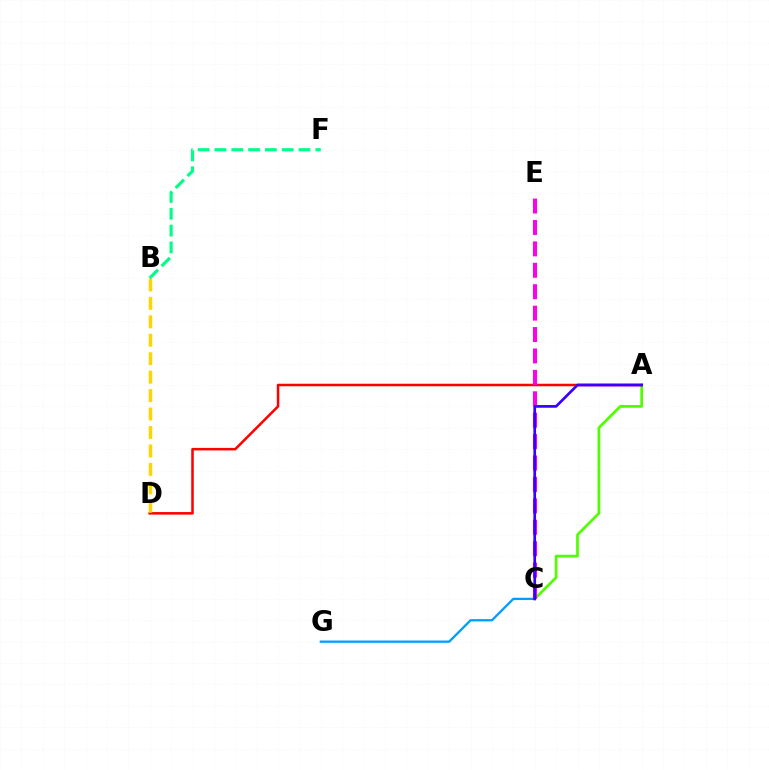{('A', 'C'): [{'color': '#4fff00', 'line_style': 'solid', 'thickness': 1.96}, {'color': '#3700ff', 'line_style': 'solid', 'thickness': 1.95}], ('C', 'G'): [{'color': '#009eff', 'line_style': 'solid', 'thickness': 1.65}], ('A', 'D'): [{'color': '#ff0000', 'line_style': 'solid', 'thickness': 1.82}], ('C', 'E'): [{'color': '#ff00ed', 'line_style': 'dashed', 'thickness': 2.91}], ('B', 'D'): [{'color': '#ffd500', 'line_style': 'dashed', 'thickness': 2.51}], ('B', 'F'): [{'color': '#00ff86', 'line_style': 'dashed', 'thickness': 2.28}]}